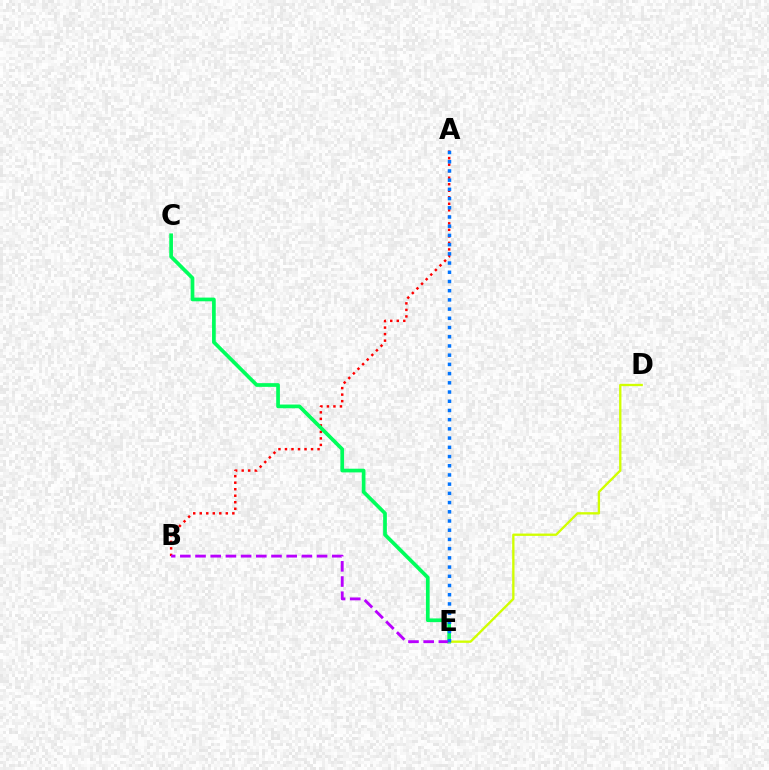{('A', 'B'): [{'color': '#ff0000', 'line_style': 'dotted', 'thickness': 1.77}], ('C', 'E'): [{'color': '#00ff5c', 'line_style': 'solid', 'thickness': 2.66}], ('B', 'E'): [{'color': '#b900ff', 'line_style': 'dashed', 'thickness': 2.06}], ('D', 'E'): [{'color': '#d1ff00', 'line_style': 'solid', 'thickness': 1.68}], ('A', 'E'): [{'color': '#0074ff', 'line_style': 'dotted', 'thickness': 2.5}]}